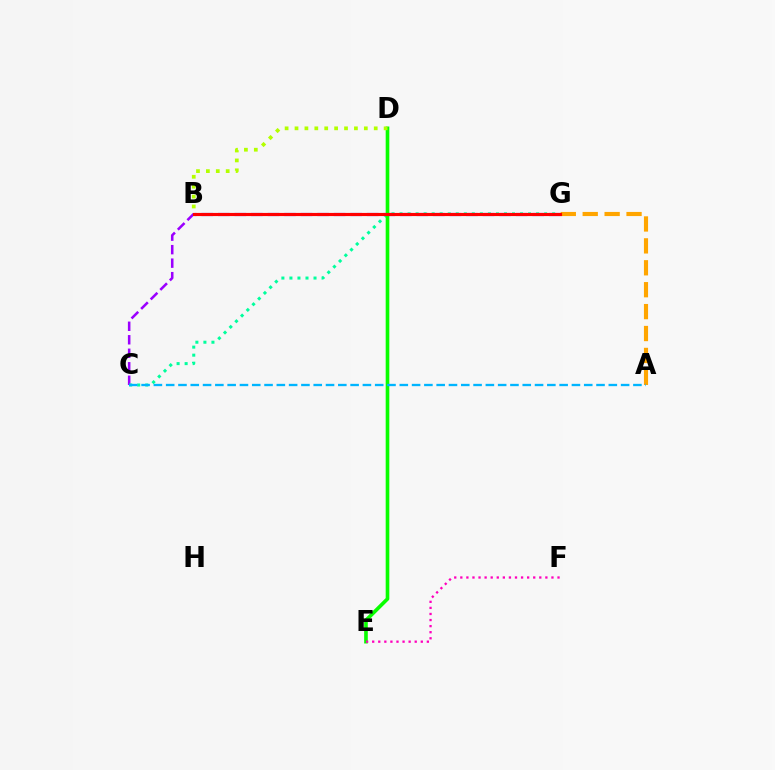{('B', 'C'): [{'color': '#9b00ff', 'line_style': 'dashed', 'thickness': 1.83}], ('A', 'G'): [{'color': '#ffa500', 'line_style': 'dashed', 'thickness': 2.98}], ('B', 'G'): [{'color': '#0010ff', 'line_style': 'dashed', 'thickness': 2.25}, {'color': '#ff0000', 'line_style': 'solid', 'thickness': 2.26}], ('C', 'G'): [{'color': '#00ff9d', 'line_style': 'dotted', 'thickness': 2.18}], ('D', 'E'): [{'color': '#08ff00', 'line_style': 'solid', 'thickness': 2.61}], ('B', 'D'): [{'color': '#b3ff00', 'line_style': 'dotted', 'thickness': 2.69}], ('A', 'C'): [{'color': '#00b5ff', 'line_style': 'dashed', 'thickness': 1.67}], ('E', 'F'): [{'color': '#ff00bd', 'line_style': 'dotted', 'thickness': 1.65}]}